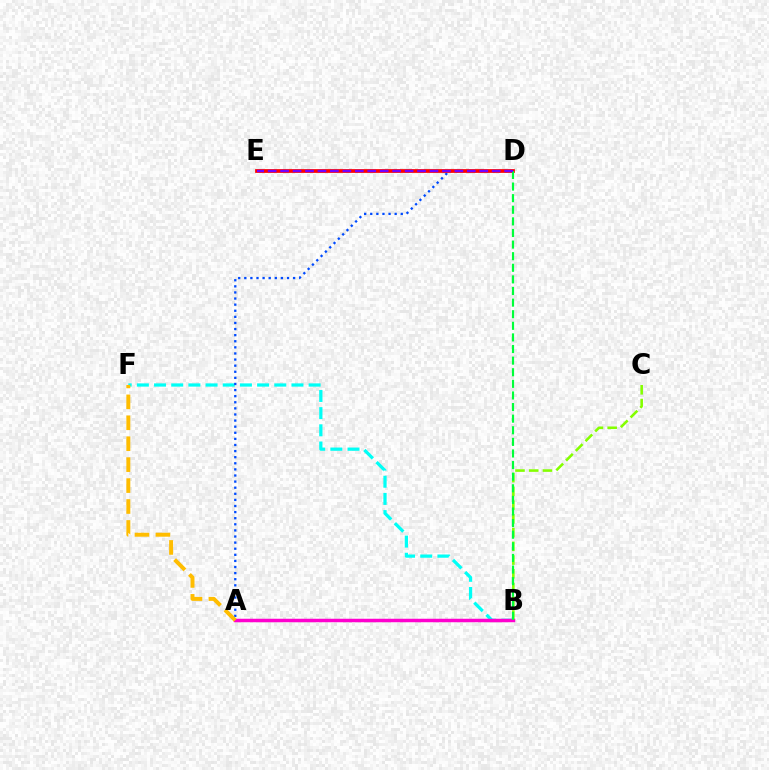{('B', 'C'): [{'color': '#84ff00', 'line_style': 'dashed', 'thickness': 1.87}], ('B', 'F'): [{'color': '#00fff6', 'line_style': 'dashed', 'thickness': 2.33}], ('A', 'D'): [{'color': '#004bff', 'line_style': 'dotted', 'thickness': 1.66}], ('D', 'E'): [{'color': '#ff0000', 'line_style': 'solid', 'thickness': 2.7}, {'color': '#7200ff', 'line_style': 'dashed', 'thickness': 1.69}], ('A', 'B'): [{'color': '#ff00cf', 'line_style': 'solid', 'thickness': 2.52}], ('A', 'F'): [{'color': '#ffbd00', 'line_style': 'dashed', 'thickness': 2.84}], ('B', 'D'): [{'color': '#00ff39', 'line_style': 'dashed', 'thickness': 1.58}]}